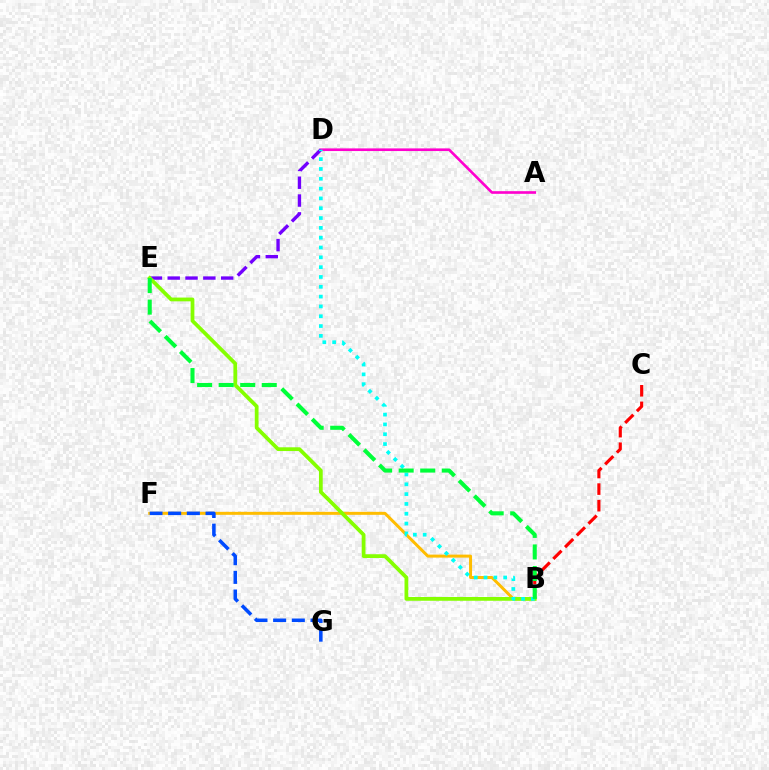{('B', 'F'): [{'color': '#ffbd00', 'line_style': 'solid', 'thickness': 2.15}], ('A', 'D'): [{'color': '#ff00cf', 'line_style': 'solid', 'thickness': 1.9}], ('D', 'E'): [{'color': '#7200ff', 'line_style': 'dashed', 'thickness': 2.42}], ('B', 'C'): [{'color': '#ff0000', 'line_style': 'dashed', 'thickness': 2.25}], ('B', 'E'): [{'color': '#84ff00', 'line_style': 'solid', 'thickness': 2.7}, {'color': '#00ff39', 'line_style': 'dashed', 'thickness': 2.93}], ('B', 'D'): [{'color': '#00fff6', 'line_style': 'dotted', 'thickness': 2.67}], ('F', 'G'): [{'color': '#004bff', 'line_style': 'dashed', 'thickness': 2.54}]}